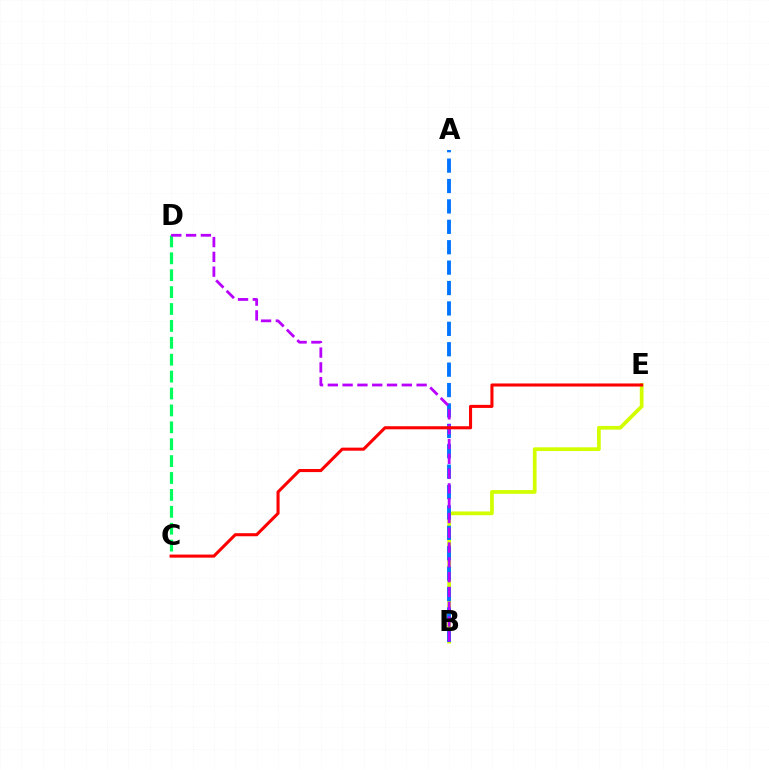{('B', 'E'): [{'color': '#d1ff00', 'line_style': 'solid', 'thickness': 2.69}], ('C', 'D'): [{'color': '#00ff5c', 'line_style': 'dashed', 'thickness': 2.3}], ('A', 'B'): [{'color': '#0074ff', 'line_style': 'dashed', 'thickness': 2.77}], ('B', 'D'): [{'color': '#b900ff', 'line_style': 'dashed', 'thickness': 2.01}], ('C', 'E'): [{'color': '#ff0000', 'line_style': 'solid', 'thickness': 2.21}]}